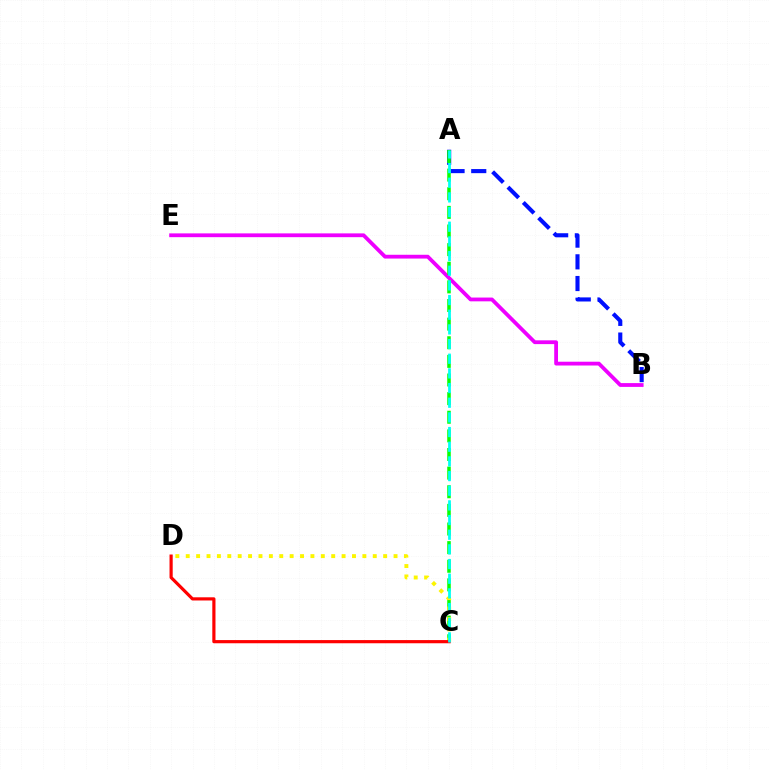{('A', 'B'): [{'color': '#0010ff', 'line_style': 'dashed', 'thickness': 2.95}], ('B', 'E'): [{'color': '#ee00ff', 'line_style': 'solid', 'thickness': 2.73}], ('A', 'C'): [{'color': '#08ff00', 'line_style': 'dashed', 'thickness': 2.53}, {'color': '#00fff6', 'line_style': 'dashed', 'thickness': 1.99}], ('C', 'D'): [{'color': '#fcf500', 'line_style': 'dotted', 'thickness': 2.82}, {'color': '#ff0000', 'line_style': 'solid', 'thickness': 2.29}]}